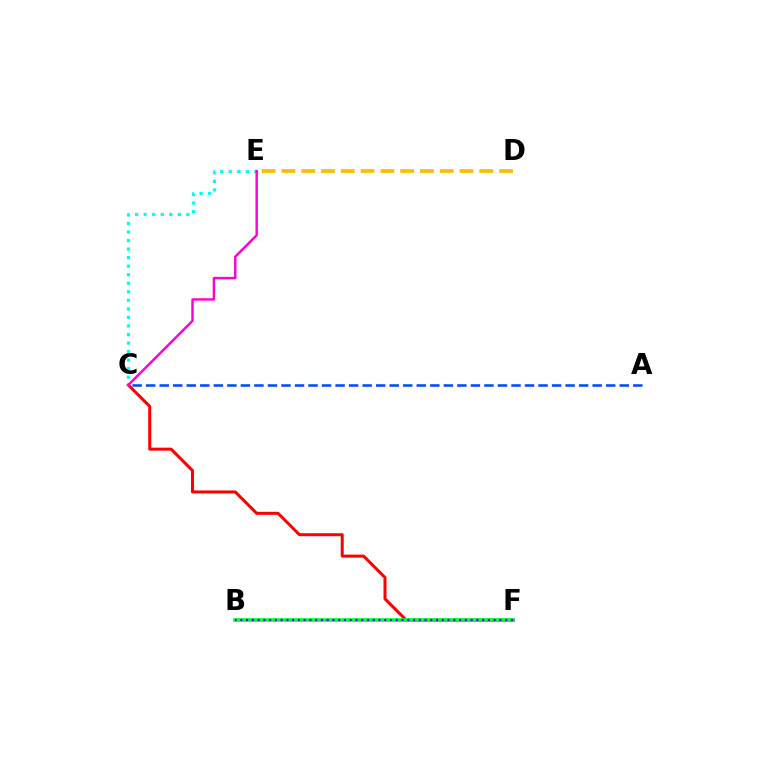{('A', 'C'): [{'color': '#004bff', 'line_style': 'dashed', 'thickness': 1.84}], ('B', 'F'): [{'color': '#84ff00', 'line_style': 'dotted', 'thickness': 1.57}, {'color': '#00ff39', 'line_style': 'solid', 'thickness': 2.66}, {'color': '#7200ff', 'line_style': 'dotted', 'thickness': 1.56}], ('D', 'E'): [{'color': '#ffbd00', 'line_style': 'dashed', 'thickness': 2.69}], ('C', 'F'): [{'color': '#ff0000', 'line_style': 'solid', 'thickness': 2.17}], ('C', 'E'): [{'color': '#00fff6', 'line_style': 'dotted', 'thickness': 2.32}, {'color': '#ff00cf', 'line_style': 'solid', 'thickness': 1.74}]}